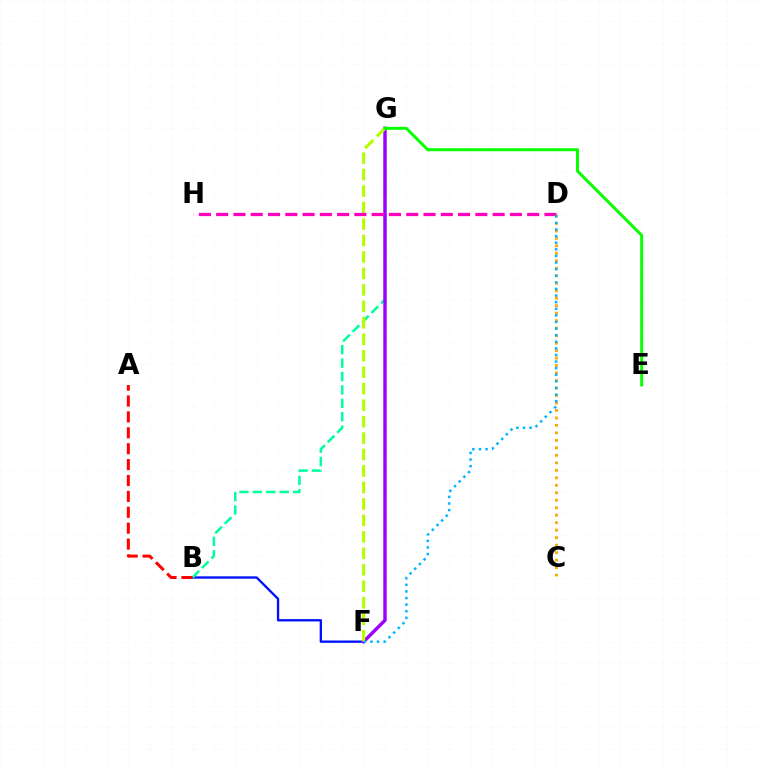{('B', 'F'): [{'color': '#0010ff', 'line_style': 'solid', 'thickness': 1.67}], ('B', 'G'): [{'color': '#00ff9d', 'line_style': 'dashed', 'thickness': 1.82}], ('F', 'G'): [{'color': '#9b00ff', 'line_style': 'solid', 'thickness': 2.46}, {'color': '#b3ff00', 'line_style': 'dashed', 'thickness': 2.24}], ('C', 'D'): [{'color': '#ffa500', 'line_style': 'dotted', 'thickness': 2.03}], ('A', 'B'): [{'color': '#ff0000', 'line_style': 'dashed', 'thickness': 2.16}], ('D', 'H'): [{'color': '#ff00bd', 'line_style': 'dashed', 'thickness': 2.35}], ('E', 'G'): [{'color': '#08ff00', 'line_style': 'solid', 'thickness': 2.14}], ('D', 'F'): [{'color': '#00b5ff', 'line_style': 'dotted', 'thickness': 1.79}]}